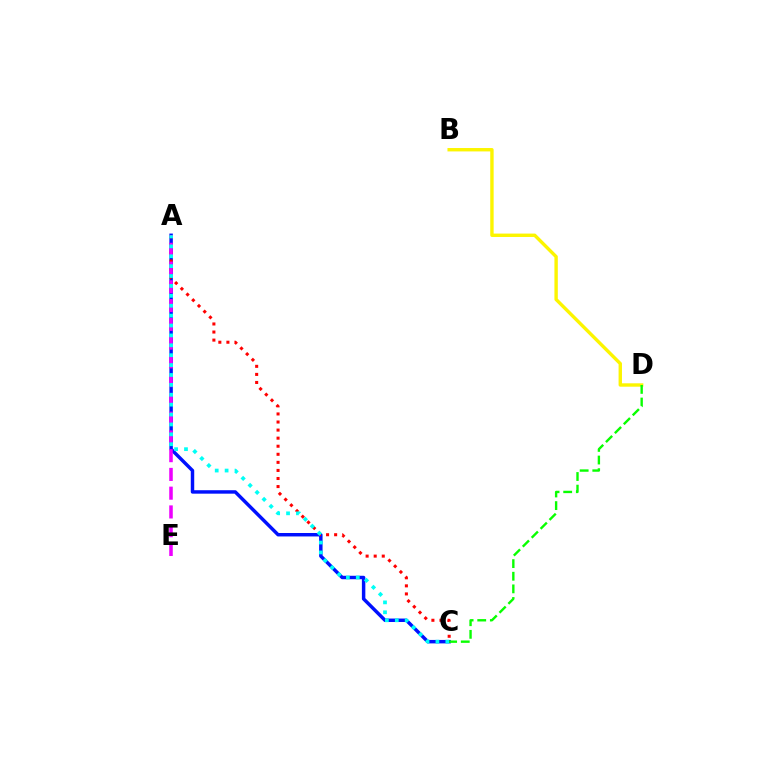{('A', 'C'): [{'color': '#0010ff', 'line_style': 'solid', 'thickness': 2.49}, {'color': '#ff0000', 'line_style': 'dotted', 'thickness': 2.19}, {'color': '#00fff6', 'line_style': 'dotted', 'thickness': 2.69}], ('B', 'D'): [{'color': '#fcf500', 'line_style': 'solid', 'thickness': 2.44}], ('A', 'E'): [{'color': '#ee00ff', 'line_style': 'dashed', 'thickness': 2.55}], ('C', 'D'): [{'color': '#08ff00', 'line_style': 'dashed', 'thickness': 1.71}]}